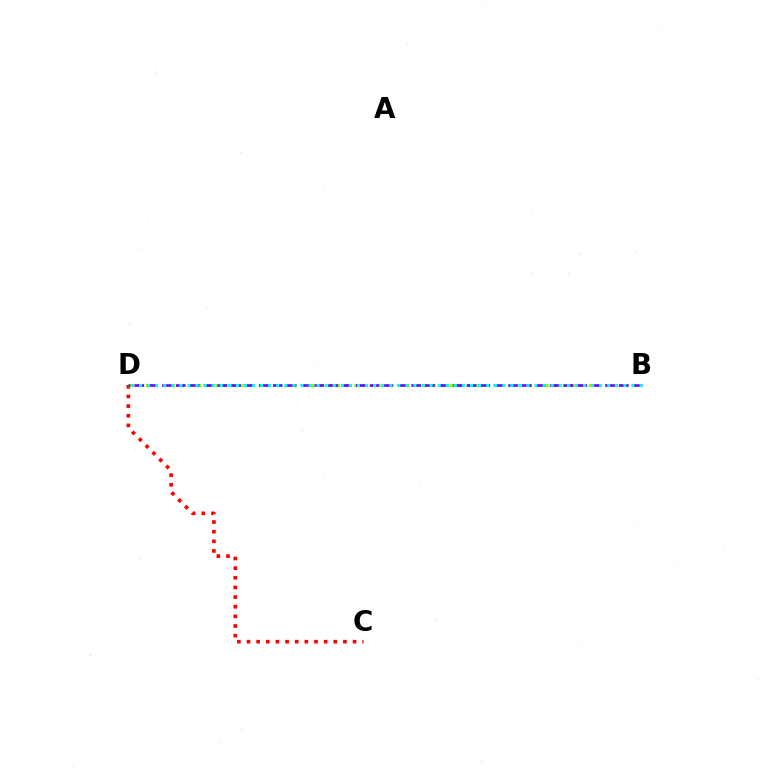{('C', 'D'): [{'color': '#ff0000', 'line_style': 'dotted', 'thickness': 2.62}], ('B', 'D'): [{'color': '#84ff00', 'line_style': 'dotted', 'thickness': 2.36}, {'color': '#7200ff', 'line_style': 'dashed', 'thickness': 1.88}, {'color': '#00fff6', 'line_style': 'dotted', 'thickness': 2.19}]}